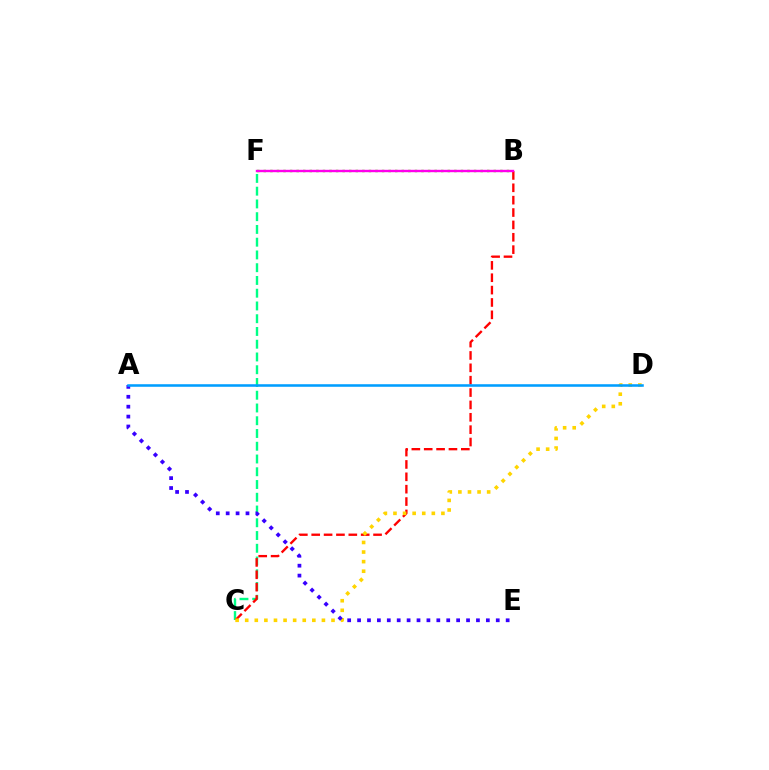{('B', 'F'): [{'color': '#4fff00', 'line_style': 'dotted', 'thickness': 1.79}, {'color': '#ff00ed', 'line_style': 'solid', 'thickness': 1.72}], ('C', 'F'): [{'color': '#00ff86', 'line_style': 'dashed', 'thickness': 1.73}], ('B', 'C'): [{'color': '#ff0000', 'line_style': 'dashed', 'thickness': 1.68}], ('C', 'D'): [{'color': '#ffd500', 'line_style': 'dotted', 'thickness': 2.61}], ('A', 'E'): [{'color': '#3700ff', 'line_style': 'dotted', 'thickness': 2.69}], ('A', 'D'): [{'color': '#009eff', 'line_style': 'solid', 'thickness': 1.84}]}